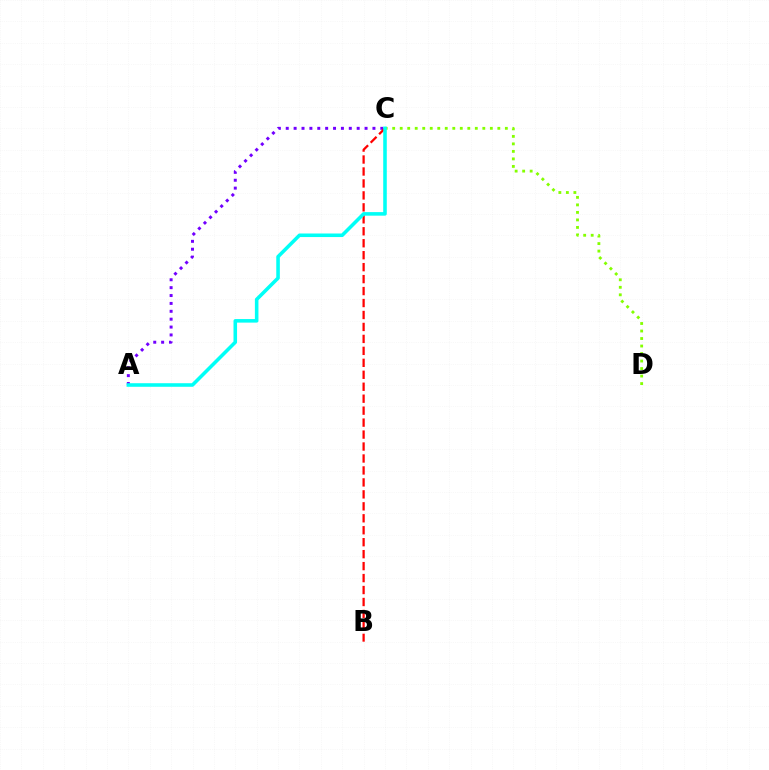{('A', 'C'): [{'color': '#7200ff', 'line_style': 'dotted', 'thickness': 2.14}, {'color': '#00fff6', 'line_style': 'solid', 'thickness': 2.56}], ('B', 'C'): [{'color': '#ff0000', 'line_style': 'dashed', 'thickness': 1.62}], ('C', 'D'): [{'color': '#84ff00', 'line_style': 'dotted', 'thickness': 2.04}]}